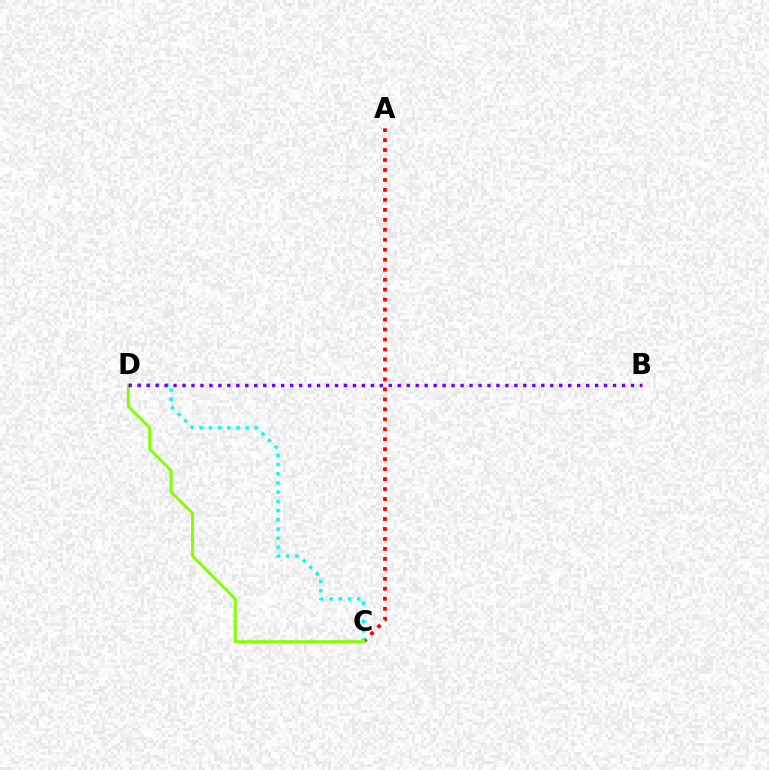{('A', 'C'): [{'color': '#ff0000', 'line_style': 'dotted', 'thickness': 2.71}], ('C', 'D'): [{'color': '#00fff6', 'line_style': 'dotted', 'thickness': 2.5}, {'color': '#84ff00', 'line_style': 'solid', 'thickness': 2.1}], ('B', 'D'): [{'color': '#7200ff', 'line_style': 'dotted', 'thickness': 2.44}]}